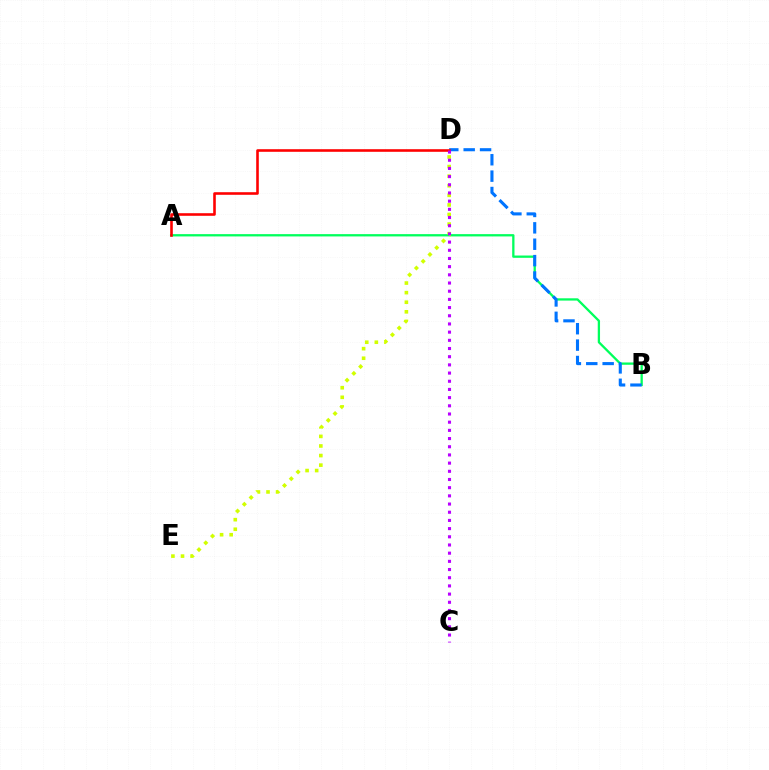{('A', 'B'): [{'color': '#00ff5c', 'line_style': 'solid', 'thickness': 1.65}], ('B', 'D'): [{'color': '#0074ff', 'line_style': 'dashed', 'thickness': 2.23}], ('A', 'D'): [{'color': '#ff0000', 'line_style': 'solid', 'thickness': 1.87}], ('D', 'E'): [{'color': '#d1ff00', 'line_style': 'dotted', 'thickness': 2.6}], ('C', 'D'): [{'color': '#b900ff', 'line_style': 'dotted', 'thickness': 2.22}]}